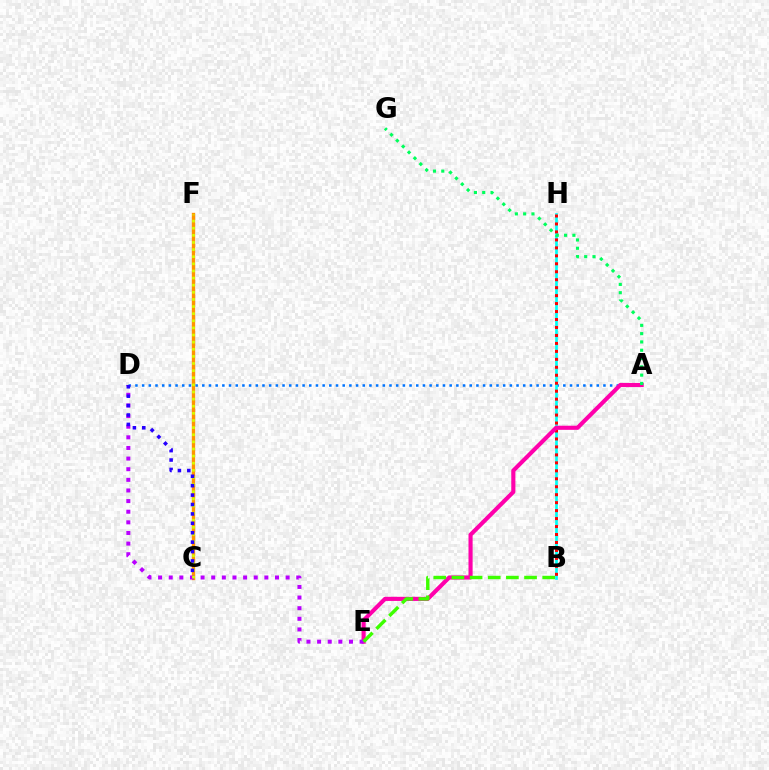{('A', 'D'): [{'color': '#0074ff', 'line_style': 'dotted', 'thickness': 1.82}], ('B', 'H'): [{'color': '#00fff6', 'line_style': 'solid', 'thickness': 1.95}, {'color': '#ff0000', 'line_style': 'dotted', 'thickness': 2.16}], ('A', 'E'): [{'color': '#ff00ac', 'line_style': 'solid', 'thickness': 2.97}], ('C', 'F'): [{'color': '#ff9400', 'line_style': 'solid', 'thickness': 2.42}, {'color': '#d1ff00', 'line_style': 'dotted', 'thickness': 1.93}], ('D', 'E'): [{'color': '#b900ff', 'line_style': 'dotted', 'thickness': 2.89}], ('B', 'E'): [{'color': '#3dff00', 'line_style': 'dashed', 'thickness': 2.47}], ('A', 'G'): [{'color': '#00ff5c', 'line_style': 'dotted', 'thickness': 2.25}], ('C', 'D'): [{'color': '#2500ff', 'line_style': 'dotted', 'thickness': 2.56}]}